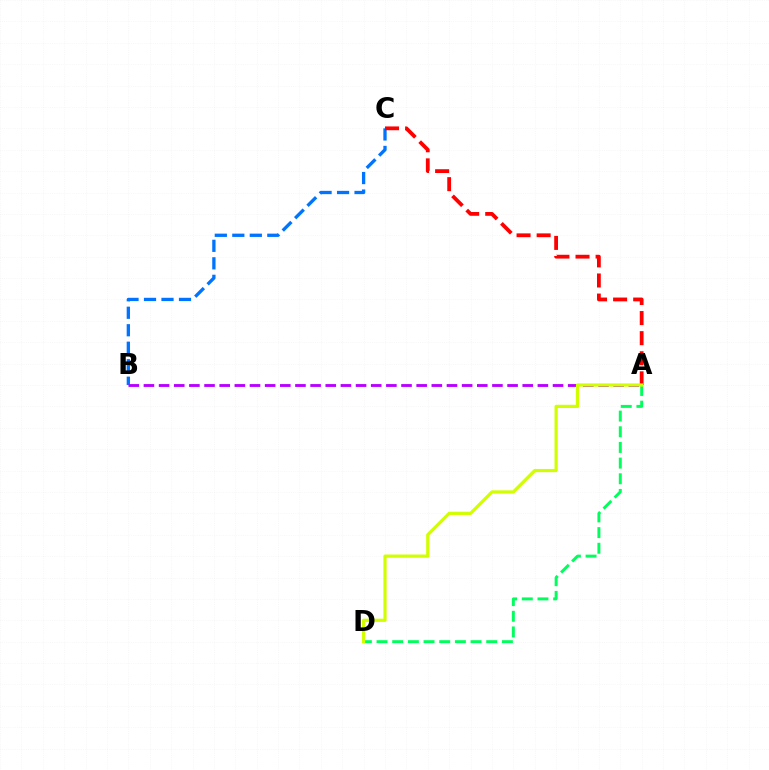{('B', 'C'): [{'color': '#0074ff', 'line_style': 'dashed', 'thickness': 2.38}], ('A', 'C'): [{'color': '#ff0000', 'line_style': 'dashed', 'thickness': 2.73}], ('A', 'D'): [{'color': '#00ff5c', 'line_style': 'dashed', 'thickness': 2.13}, {'color': '#d1ff00', 'line_style': 'solid', 'thickness': 2.31}], ('A', 'B'): [{'color': '#b900ff', 'line_style': 'dashed', 'thickness': 2.06}]}